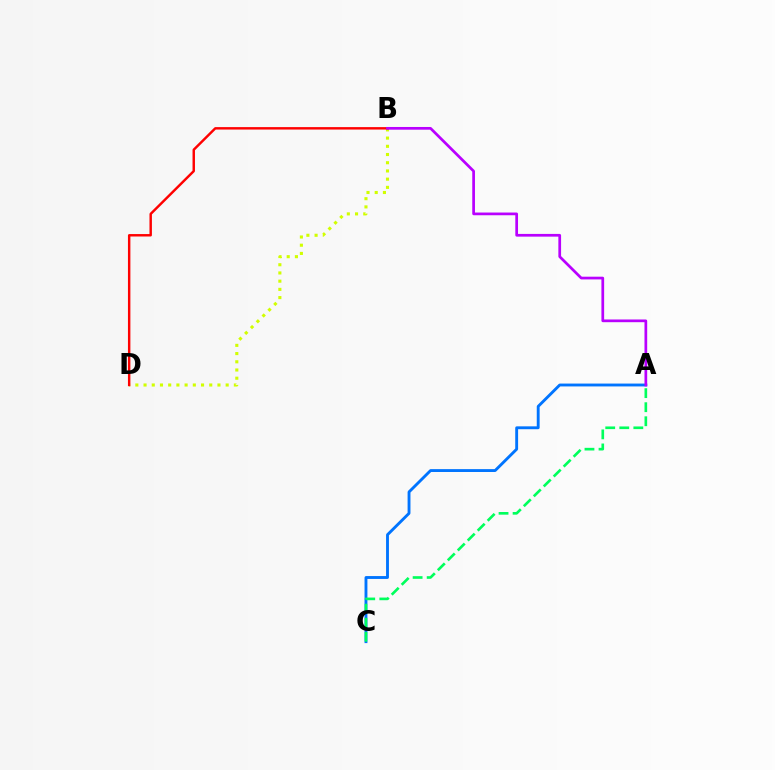{('B', 'D'): [{'color': '#d1ff00', 'line_style': 'dotted', 'thickness': 2.23}, {'color': '#ff0000', 'line_style': 'solid', 'thickness': 1.75}], ('A', 'C'): [{'color': '#0074ff', 'line_style': 'solid', 'thickness': 2.07}, {'color': '#00ff5c', 'line_style': 'dashed', 'thickness': 1.91}], ('A', 'B'): [{'color': '#b900ff', 'line_style': 'solid', 'thickness': 1.96}]}